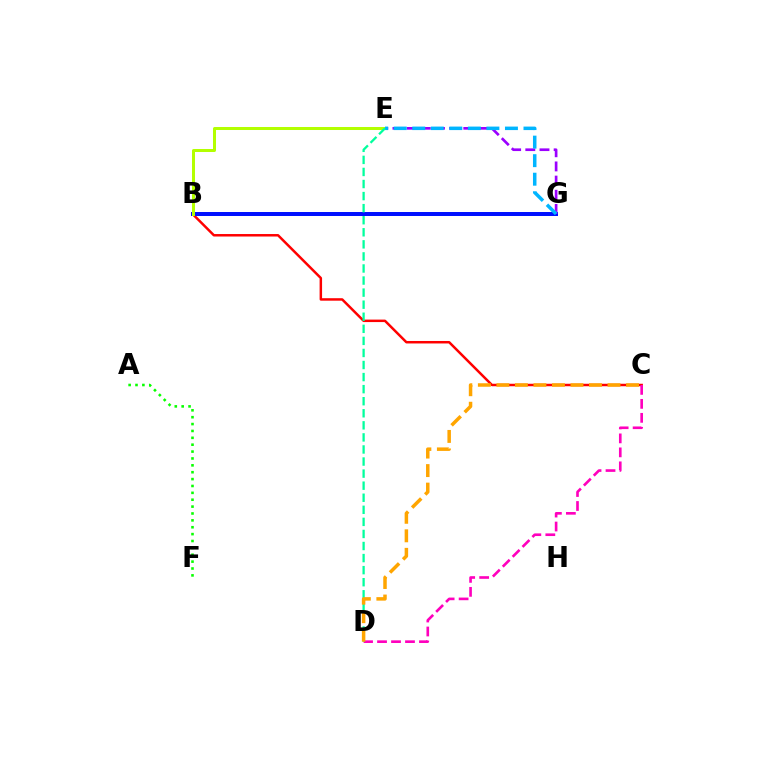{('B', 'C'): [{'color': '#ff0000', 'line_style': 'solid', 'thickness': 1.79}], ('B', 'G'): [{'color': '#0010ff', 'line_style': 'solid', 'thickness': 2.87}], ('E', 'G'): [{'color': '#9b00ff', 'line_style': 'dashed', 'thickness': 1.93}, {'color': '#00b5ff', 'line_style': 'dashed', 'thickness': 2.52}], ('C', 'D'): [{'color': '#ff00bd', 'line_style': 'dashed', 'thickness': 1.9}, {'color': '#ffa500', 'line_style': 'dashed', 'thickness': 2.52}], ('B', 'E'): [{'color': '#b3ff00', 'line_style': 'solid', 'thickness': 2.17}], ('A', 'F'): [{'color': '#08ff00', 'line_style': 'dotted', 'thickness': 1.87}], ('D', 'E'): [{'color': '#00ff9d', 'line_style': 'dashed', 'thickness': 1.64}]}